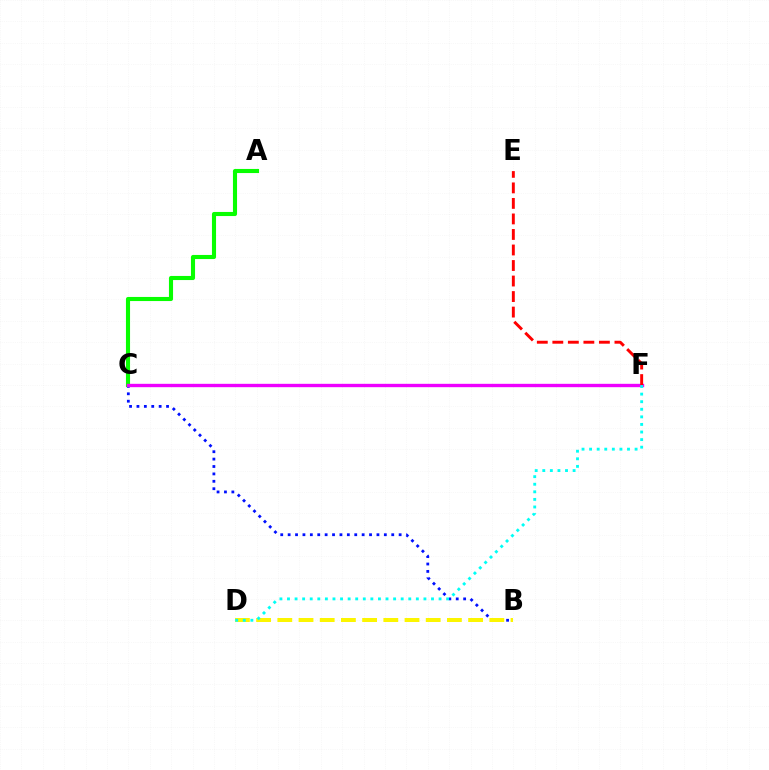{('B', 'C'): [{'color': '#0010ff', 'line_style': 'dotted', 'thickness': 2.01}], ('A', 'C'): [{'color': '#08ff00', 'line_style': 'solid', 'thickness': 2.95}], ('C', 'F'): [{'color': '#ee00ff', 'line_style': 'solid', 'thickness': 2.42}], ('B', 'D'): [{'color': '#fcf500', 'line_style': 'dashed', 'thickness': 2.88}], ('D', 'F'): [{'color': '#00fff6', 'line_style': 'dotted', 'thickness': 2.06}], ('E', 'F'): [{'color': '#ff0000', 'line_style': 'dashed', 'thickness': 2.11}]}